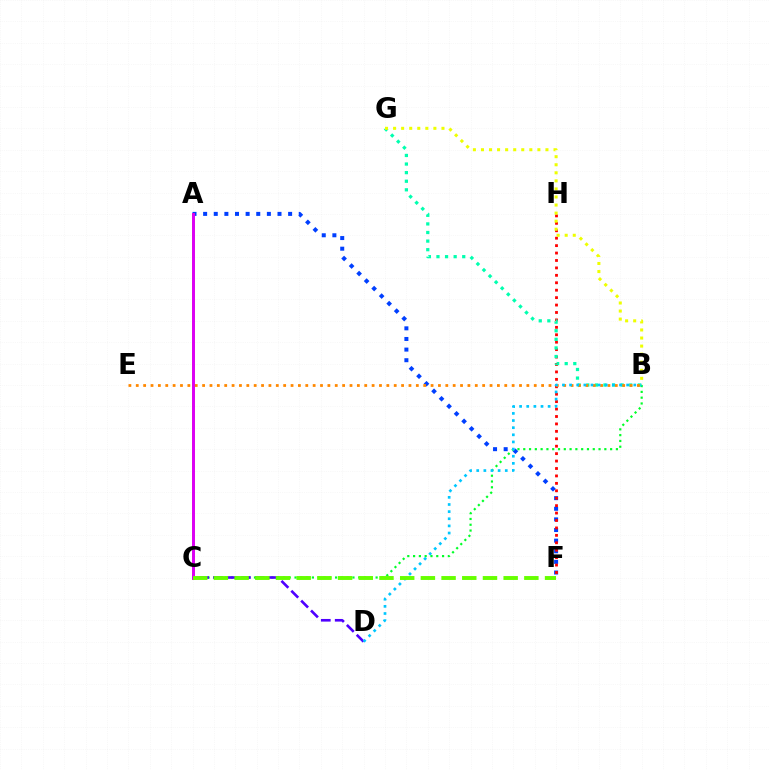{('A', 'F'): [{'color': '#003fff', 'line_style': 'dotted', 'thickness': 2.89}], ('F', 'H'): [{'color': '#ff0000', 'line_style': 'dotted', 'thickness': 2.02}], ('A', 'C'): [{'color': '#ff00a0', 'line_style': 'solid', 'thickness': 2.04}, {'color': '#d600ff', 'line_style': 'solid', 'thickness': 1.8}], ('B', 'C'): [{'color': '#00ff27', 'line_style': 'dotted', 'thickness': 1.57}], ('B', 'G'): [{'color': '#00ffaf', 'line_style': 'dotted', 'thickness': 2.33}, {'color': '#eeff00', 'line_style': 'dotted', 'thickness': 2.19}], ('B', 'E'): [{'color': '#ff8800', 'line_style': 'dotted', 'thickness': 2.0}], ('C', 'D'): [{'color': '#4f00ff', 'line_style': 'dashed', 'thickness': 1.89}], ('B', 'D'): [{'color': '#00c7ff', 'line_style': 'dotted', 'thickness': 1.94}], ('C', 'F'): [{'color': '#66ff00', 'line_style': 'dashed', 'thickness': 2.81}]}